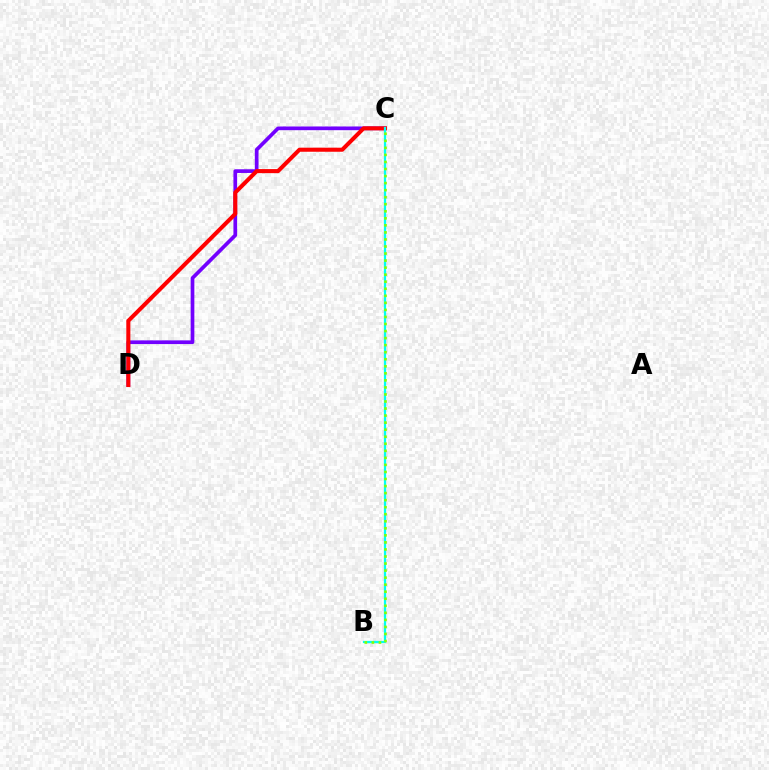{('C', 'D'): [{'color': '#7200ff', 'line_style': 'solid', 'thickness': 2.66}, {'color': '#ff0000', 'line_style': 'solid', 'thickness': 2.92}], ('B', 'C'): [{'color': '#00fff6', 'line_style': 'solid', 'thickness': 1.61}, {'color': '#84ff00', 'line_style': 'dotted', 'thickness': 1.91}]}